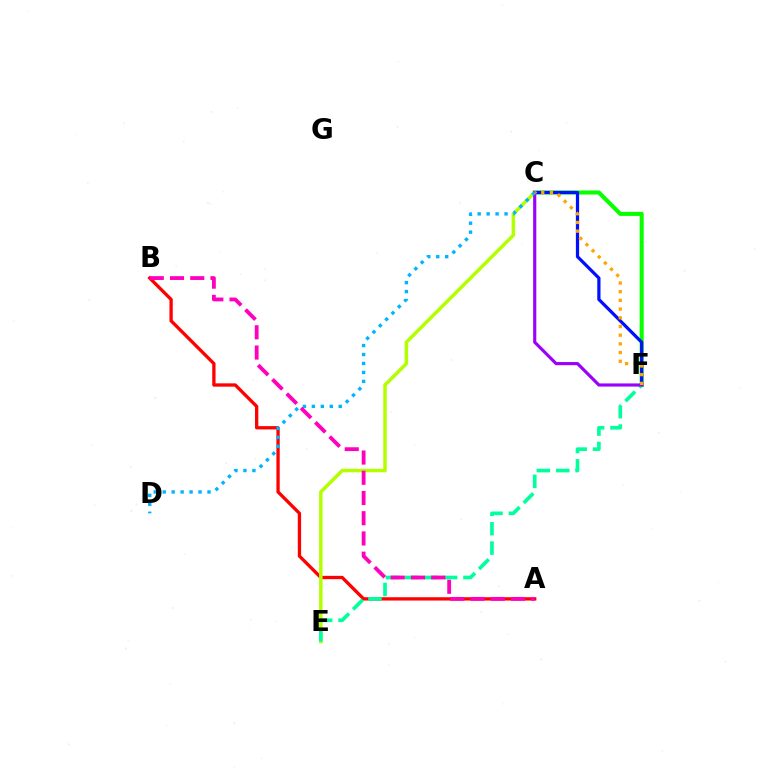{('C', 'F'): [{'color': '#08ff00', 'line_style': 'solid', 'thickness': 2.93}, {'color': '#0010ff', 'line_style': 'solid', 'thickness': 2.32}, {'color': '#9b00ff', 'line_style': 'solid', 'thickness': 2.27}, {'color': '#ffa500', 'line_style': 'dotted', 'thickness': 2.36}], ('A', 'B'): [{'color': '#ff0000', 'line_style': 'solid', 'thickness': 2.38}, {'color': '#ff00bd', 'line_style': 'dashed', 'thickness': 2.75}], ('C', 'E'): [{'color': '#b3ff00', 'line_style': 'solid', 'thickness': 2.51}], ('E', 'F'): [{'color': '#00ff9d', 'line_style': 'dashed', 'thickness': 2.64}], ('C', 'D'): [{'color': '#00b5ff', 'line_style': 'dotted', 'thickness': 2.43}]}